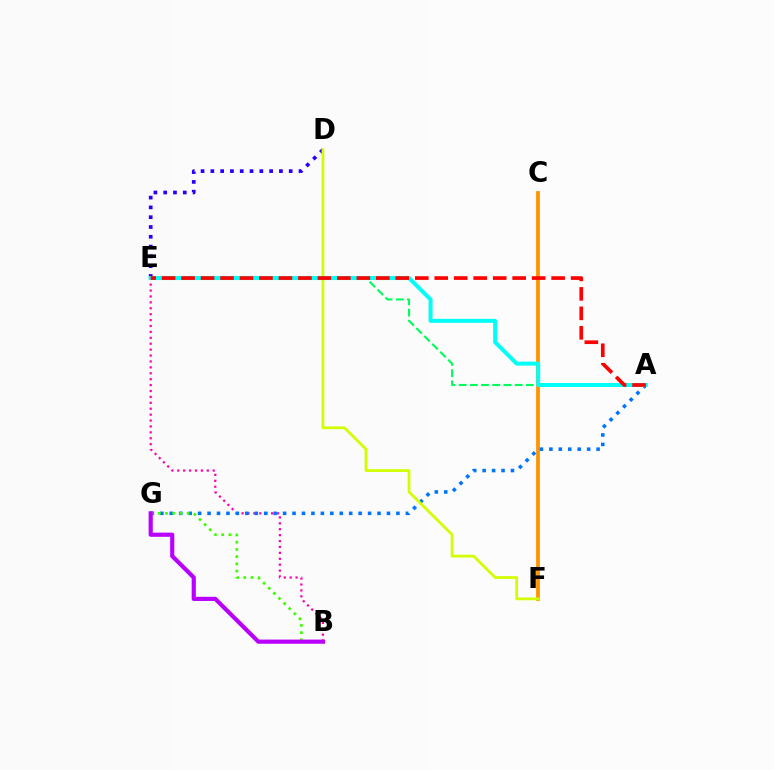{('B', 'E'): [{'color': '#ff00ac', 'line_style': 'dotted', 'thickness': 1.61}], ('C', 'F'): [{'color': '#ff9400', 'line_style': 'solid', 'thickness': 2.72}], ('D', 'E'): [{'color': '#2500ff', 'line_style': 'dotted', 'thickness': 2.66}], ('A', 'G'): [{'color': '#0074ff', 'line_style': 'dotted', 'thickness': 2.57}], ('D', 'F'): [{'color': '#d1ff00', 'line_style': 'solid', 'thickness': 1.98}], ('A', 'E'): [{'color': '#00ff5c', 'line_style': 'dashed', 'thickness': 1.52}, {'color': '#00fff6', 'line_style': 'solid', 'thickness': 2.87}, {'color': '#ff0000', 'line_style': 'dashed', 'thickness': 2.65}], ('B', 'G'): [{'color': '#3dff00', 'line_style': 'dotted', 'thickness': 1.96}, {'color': '#b900ff', 'line_style': 'solid', 'thickness': 3.0}]}